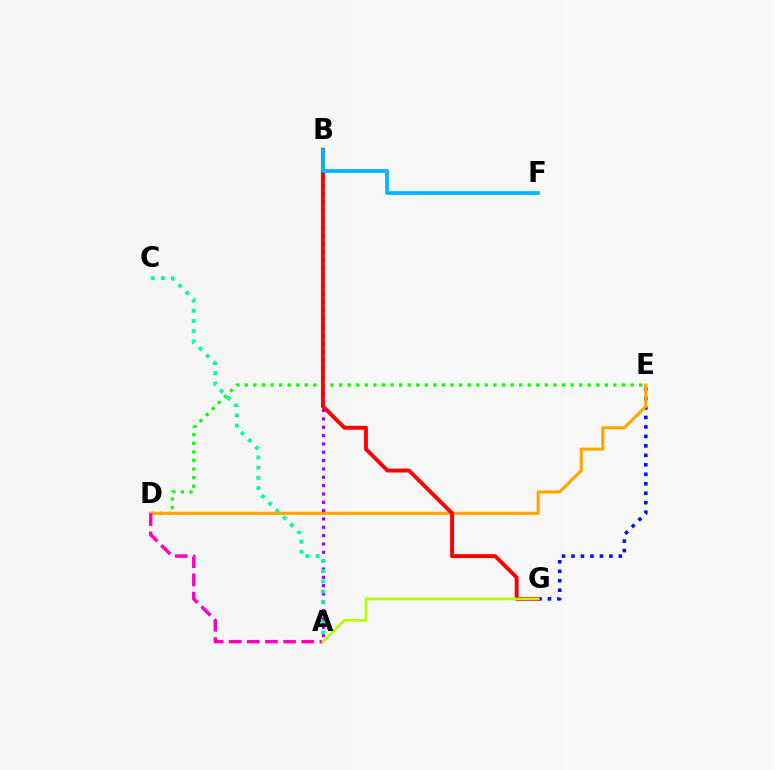{('E', 'G'): [{'color': '#0010ff', 'line_style': 'dotted', 'thickness': 2.57}], ('D', 'E'): [{'color': '#08ff00', 'line_style': 'dotted', 'thickness': 2.33}, {'color': '#ffa500', 'line_style': 'solid', 'thickness': 2.23}], ('A', 'B'): [{'color': '#9b00ff', 'line_style': 'dotted', 'thickness': 2.27}], ('A', 'D'): [{'color': '#ff00bd', 'line_style': 'dashed', 'thickness': 2.46}], ('B', 'G'): [{'color': '#ff0000', 'line_style': 'solid', 'thickness': 2.81}], ('A', 'C'): [{'color': '#00ff9d', 'line_style': 'dotted', 'thickness': 2.77}], ('A', 'G'): [{'color': '#b3ff00', 'line_style': 'solid', 'thickness': 1.92}], ('B', 'F'): [{'color': '#00b5ff', 'line_style': 'solid', 'thickness': 2.68}]}